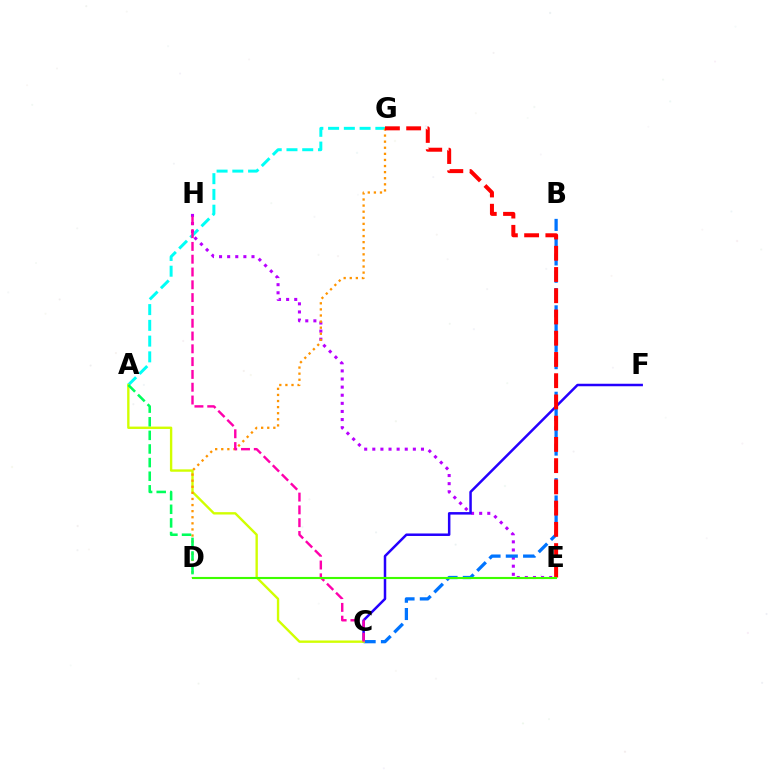{('E', 'H'): [{'color': '#b900ff', 'line_style': 'dotted', 'thickness': 2.2}], ('C', 'F'): [{'color': '#2500ff', 'line_style': 'solid', 'thickness': 1.8}], ('A', 'G'): [{'color': '#00fff6', 'line_style': 'dashed', 'thickness': 2.14}], ('B', 'C'): [{'color': '#0074ff', 'line_style': 'dashed', 'thickness': 2.35}], ('A', 'C'): [{'color': '#d1ff00', 'line_style': 'solid', 'thickness': 1.71}], ('D', 'G'): [{'color': '#ff9400', 'line_style': 'dotted', 'thickness': 1.66}], ('C', 'H'): [{'color': '#ff00ac', 'line_style': 'dashed', 'thickness': 1.74}], ('A', 'D'): [{'color': '#00ff5c', 'line_style': 'dashed', 'thickness': 1.85}], ('E', 'G'): [{'color': '#ff0000', 'line_style': 'dashed', 'thickness': 2.89}], ('D', 'E'): [{'color': '#3dff00', 'line_style': 'solid', 'thickness': 1.52}]}